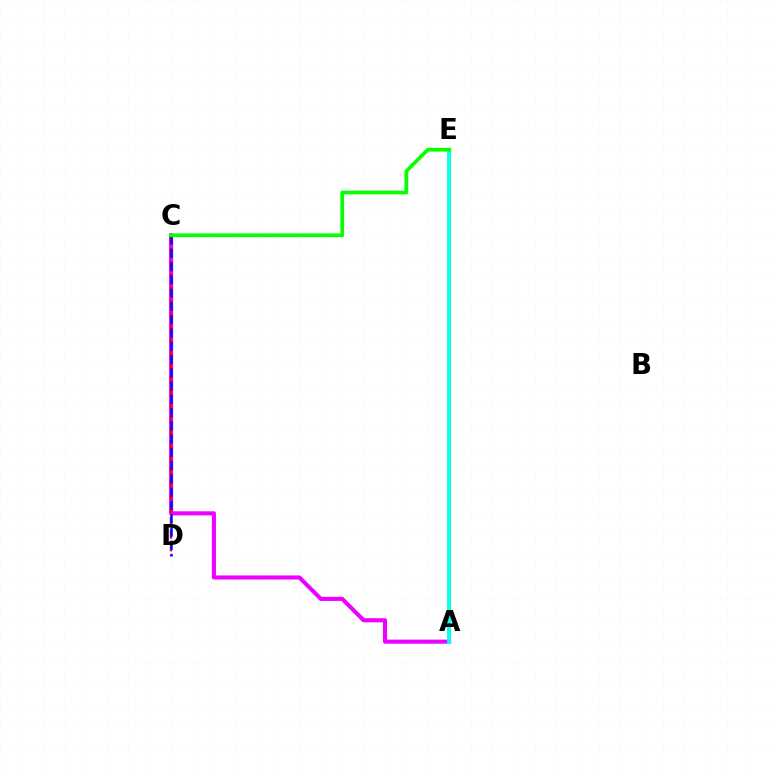{('A', 'C'): [{'color': '#ee00ff', 'line_style': 'solid', 'thickness': 2.95}], ('A', 'E'): [{'color': '#fcf500', 'line_style': 'solid', 'thickness': 2.41}, {'color': '#00fff6', 'line_style': 'solid', 'thickness': 2.79}], ('C', 'D'): [{'color': '#ff0000', 'line_style': 'dashed', 'thickness': 1.74}, {'color': '#0010ff', 'line_style': 'dashed', 'thickness': 1.8}], ('C', 'E'): [{'color': '#08ff00', 'line_style': 'solid', 'thickness': 2.69}]}